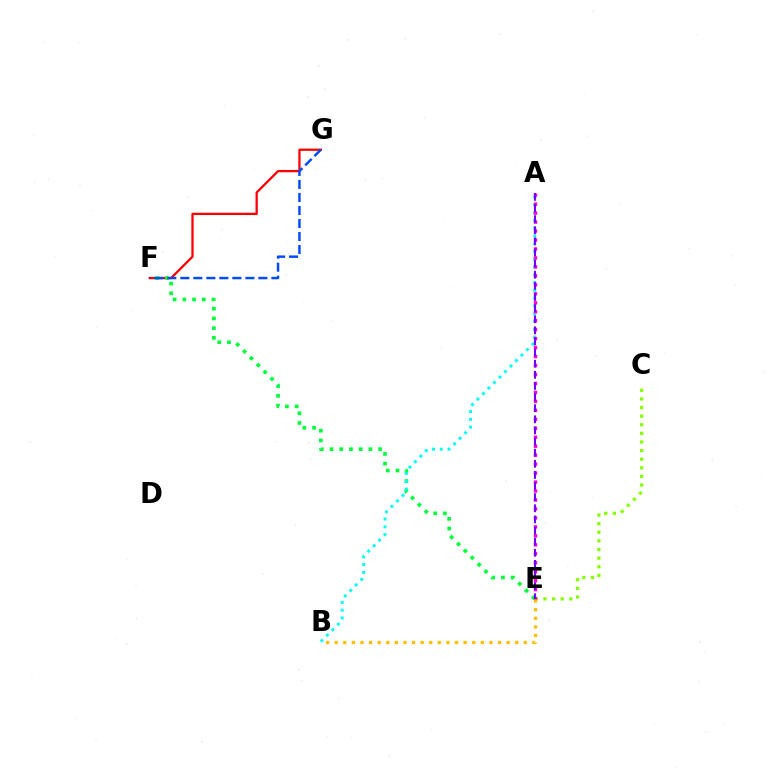{('F', 'G'): [{'color': '#ff0000', 'line_style': 'solid', 'thickness': 1.64}, {'color': '#004bff', 'line_style': 'dashed', 'thickness': 1.77}], ('C', 'E'): [{'color': '#84ff00', 'line_style': 'dotted', 'thickness': 2.34}], ('E', 'F'): [{'color': '#00ff39', 'line_style': 'dotted', 'thickness': 2.64}], ('B', 'E'): [{'color': '#ffbd00', 'line_style': 'dotted', 'thickness': 2.34}], ('A', 'B'): [{'color': '#00fff6', 'line_style': 'dotted', 'thickness': 2.11}], ('A', 'E'): [{'color': '#ff00cf', 'line_style': 'dotted', 'thickness': 2.44}, {'color': '#7200ff', 'line_style': 'dashed', 'thickness': 1.51}]}